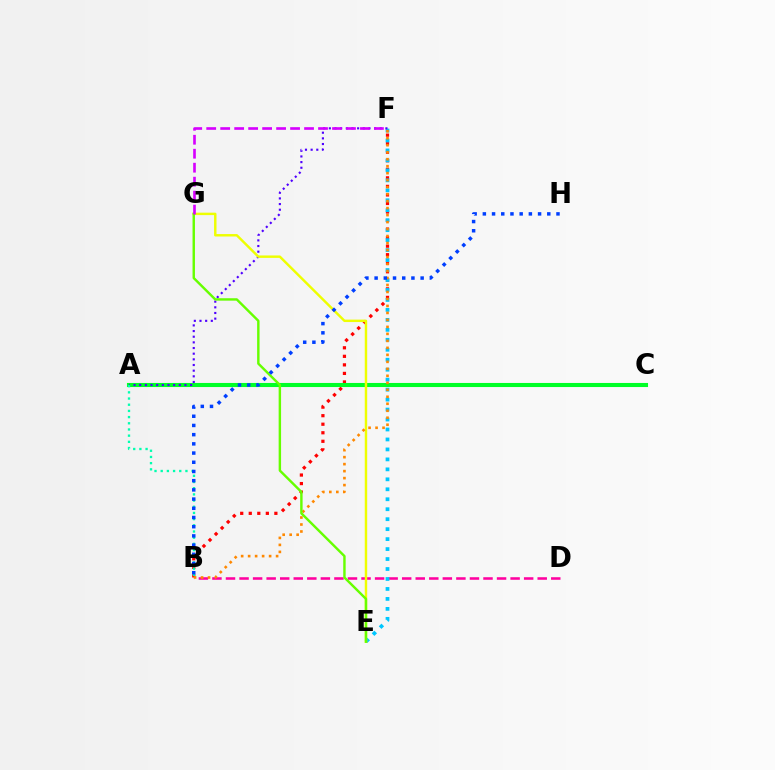{('B', 'D'): [{'color': '#ff00a0', 'line_style': 'dashed', 'thickness': 1.84}], ('B', 'F'): [{'color': '#ff0000', 'line_style': 'dotted', 'thickness': 2.32}, {'color': '#ff8800', 'line_style': 'dotted', 'thickness': 1.9}], ('A', 'C'): [{'color': '#00ff27', 'line_style': 'solid', 'thickness': 2.94}], ('E', 'F'): [{'color': '#00c7ff', 'line_style': 'dotted', 'thickness': 2.71}], ('A', 'F'): [{'color': '#4f00ff', 'line_style': 'dotted', 'thickness': 1.54}], ('E', 'G'): [{'color': '#eeff00', 'line_style': 'solid', 'thickness': 1.75}, {'color': '#66ff00', 'line_style': 'solid', 'thickness': 1.74}], ('A', 'B'): [{'color': '#00ffaf', 'line_style': 'dotted', 'thickness': 1.68}], ('F', 'G'): [{'color': '#d600ff', 'line_style': 'dashed', 'thickness': 1.9}], ('B', 'H'): [{'color': '#003fff', 'line_style': 'dotted', 'thickness': 2.5}]}